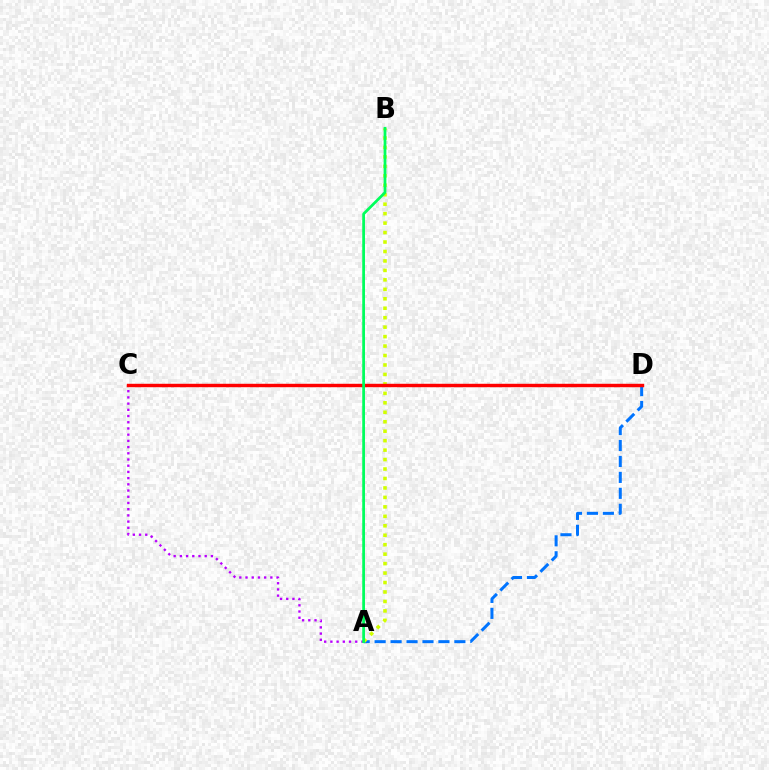{('A', 'D'): [{'color': '#0074ff', 'line_style': 'dashed', 'thickness': 2.17}], ('A', 'B'): [{'color': '#d1ff00', 'line_style': 'dotted', 'thickness': 2.57}, {'color': '#00ff5c', 'line_style': 'solid', 'thickness': 1.98}], ('A', 'C'): [{'color': '#b900ff', 'line_style': 'dotted', 'thickness': 1.69}], ('C', 'D'): [{'color': '#ff0000', 'line_style': 'solid', 'thickness': 2.47}]}